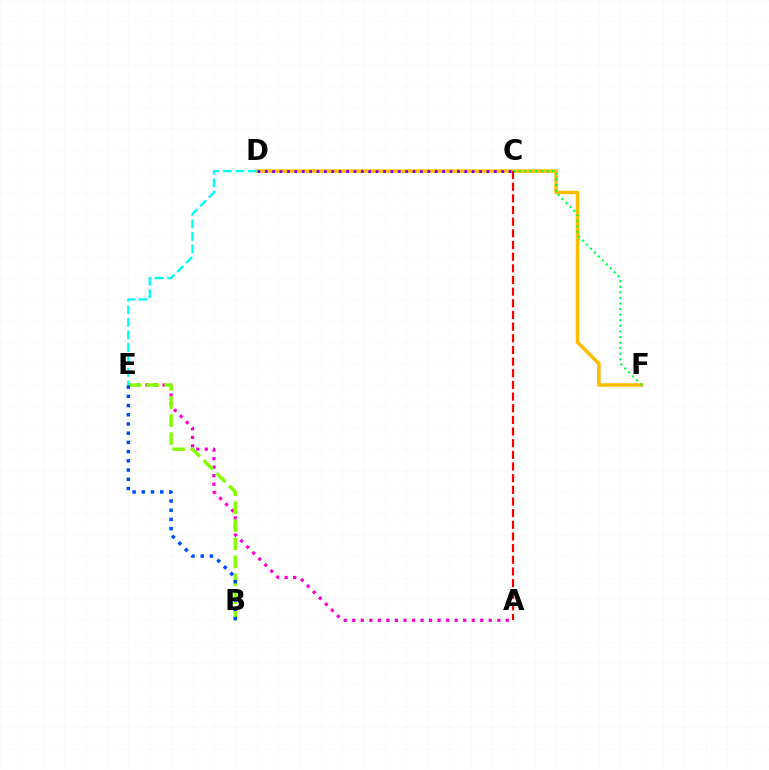{('A', 'E'): [{'color': '#ff00cf', 'line_style': 'dotted', 'thickness': 2.32}], ('D', 'F'): [{'color': '#ffbd00', 'line_style': 'solid', 'thickness': 2.54}], ('C', 'F'): [{'color': '#00ff39', 'line_style': 'dotted', 'thickness': 1.52}], ('B', 'E'): [{'color': '#84ff00', 'line_style': 'dashed', 'thickness': 2.45}, {'color': '#004bff', 'line_style': 'dotted', 'thickness': 2.5}], ('C', 'D'): [{'color': '#7200ff', 'line_style': 'dotted', 'thickness': 2.01}], ('D', 'E'): [{'color': '#00fff6', 'line_style': 'dashed', 'thickness': 1.7}], ('A', 'C'): [{'color': '#ff0000', 'line_style': 'dashed', 'thickness': 1.58}]}